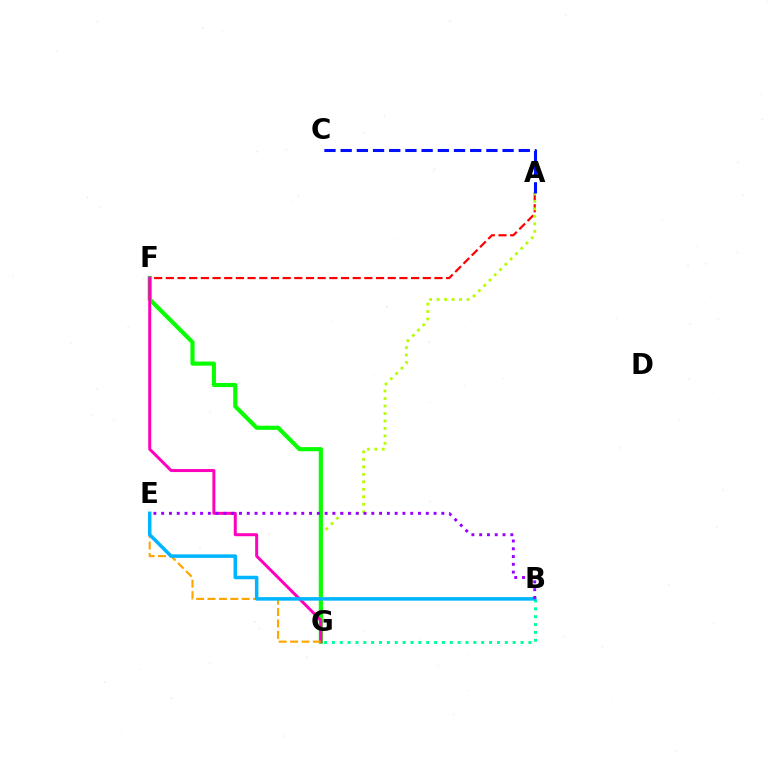{('A', 'F'): [{'color': '#ff0000', 'line_style': 'dashed', 'thickness': 1.59}], ('B', 'G'): [{'color': '#00ff9d', 'line_style': 'dotted', 'thickness': 2.14}], ('A', 'G'): [{'color': '#b3ff00', 'line_style': 'dotted', 'thickness': 2.03}], ('F', 'G'): [{'color': '#08ff00', 'line_style': 'solid', 'thickness': 2.98}, {'color': '#ff00bd', 'line_style': 'solid', 'thickness': 2.15}], ('A', 'C'): [{'color': '#0010ff', 'line_style': 'dashed', 'thickness': 2.2}], ('E', 'G'): [{'color': '#ffa500', 'line_style': 'dashed', 'thickness': 1.55}], ('B', 'E'): [{'color': '#00b5ff', 'line_style': 'solid', 'thickness': 2.53}, {'color': '#9b00ff', 'line_style': 'dotted', 'thickness': 2.11}]}